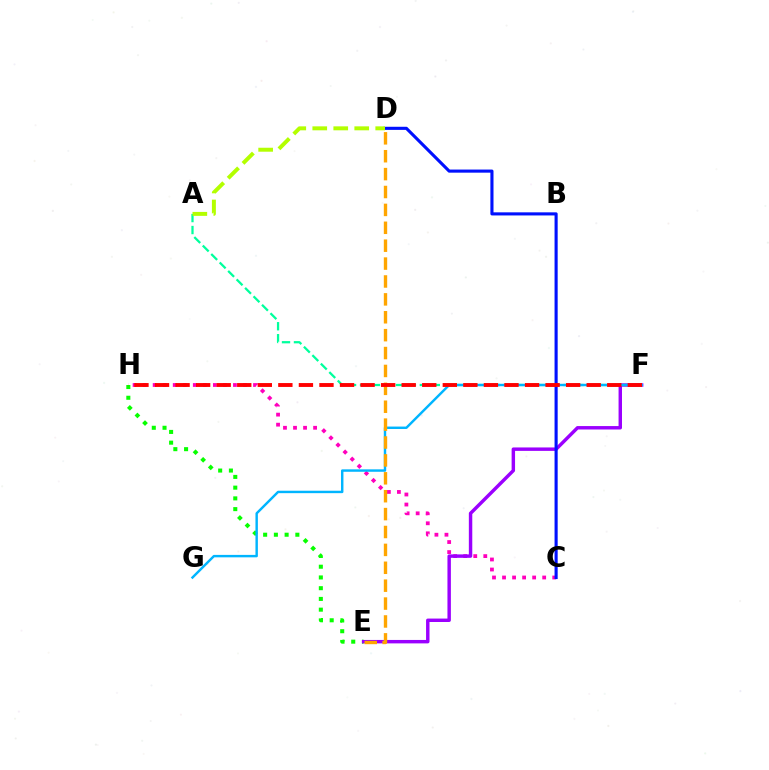{('E', 'H'): [{'color': '#08ff00', 'line_style': 'dotted', 'thickness': 2.92}], ('C', 'H'): [{'color': '#ff00bd', 'line_style': 'dotted', 'thickness': 2.73}], ('E', 'F'): [{'color': '#9b00ff', 'line_style': 'solid', 'thickness': 2.47}], ('A', 'F'): [{'color': '#00ff9d', 'line_style': 'dashed', 'thickness': 1.63}], ('F', 'G'): [{'color': '#00b5ff', 'line_style': 'solid', 'thickness': 1.75}], ('C', 'D'): [{'color': '#0010ff', 'line_style': 'solid', 'thickness': 2.24}], ('D', 'E'): [{'color': '#ffa500', 'line_style': 'dashed', 'thickness': 2.43}], ('F', 'H'): [{'color': '#ff0000', 'line_style': 'dashed', 'thickness': 2.79}], ('A', 'D'): [{'color': '#b3ff00', 'line_style': 'dashed', 'thickness': 2.85}]}